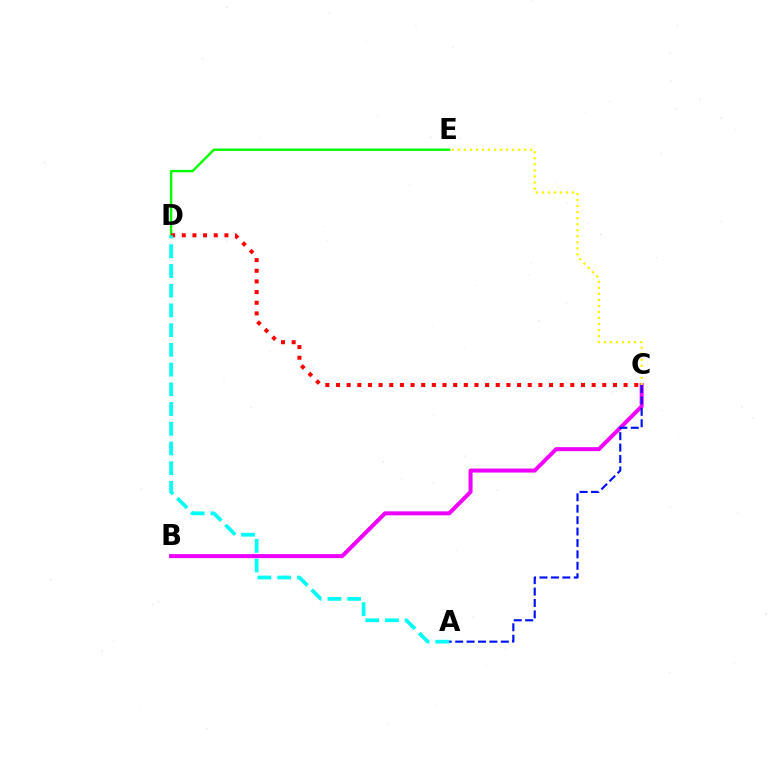{('D', 'E'): [{'color': '#08ff00', 'line_style': 'solid', 'thickness': 1.74}], ('C', 'D'): [{'color': '#ff0000', 'line_style': 'dotted', 'thickness': 2.89}], ('A', 'D'): [{'color': '#00fff6', 'line_style': 'dashed', 'thickness': 2.68}], ('B', 'C'): [{'color': '#ee00ff', 'line_style': 'solid', 'thickness': 2.88}], ('C', 'E'): [{'color': '#fcf500', 'line_style': 'dotted', 'thickness': 1.64}], ('A', 'C'): [{'color': '#0010ff', 'line_style': 'dashed', 'thickness': 1.55}]}